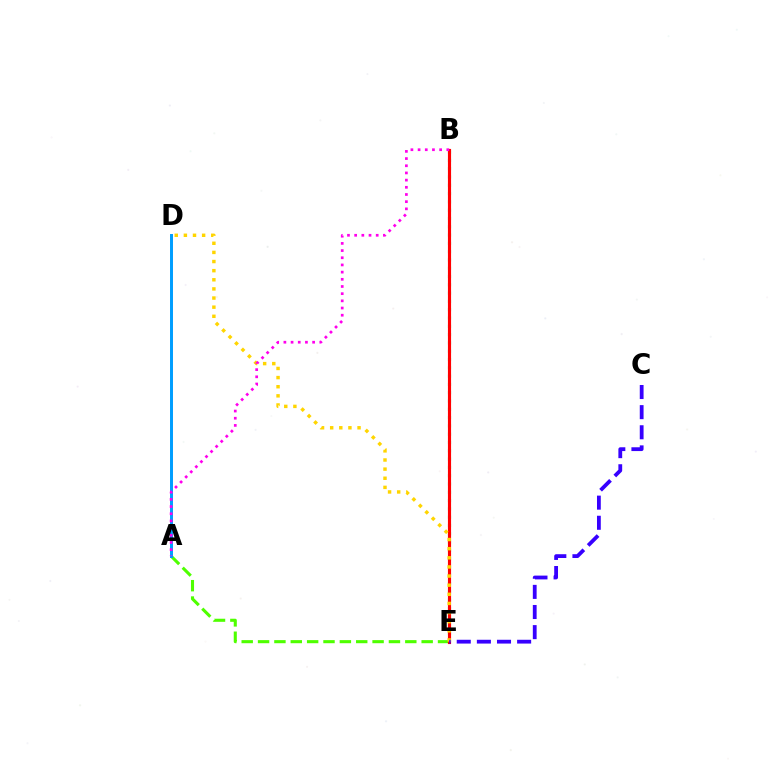{('A', 'E'): [{'color': '#4fff00', 'line_style': 'dashed', 'thickness': 2.22}], ('B', 'E'): [{'color': '#00ff86', 'line_style': 'dotted', 'thickness': 2.25}, {'color': '#ff0000', 'line_style': 'solid', 'thickness': 2.25}], ('D', 'E'): [{'color': '#ffd500', 'line_style': 'dotted', 'thickness': 2.48}], ('A', 'D'): [{'color': '#009eff', 'line_style': 'solid', 'thickness': 2.13}], ('A', 'B'): [{'color': '#ff00ed', 'line_style': 'dotted', 'thickness': 1.95}], ('C', 'E'): [{'color': '#3700ff', 'line_style': 'dashed', 'thickness': 2.73}]}